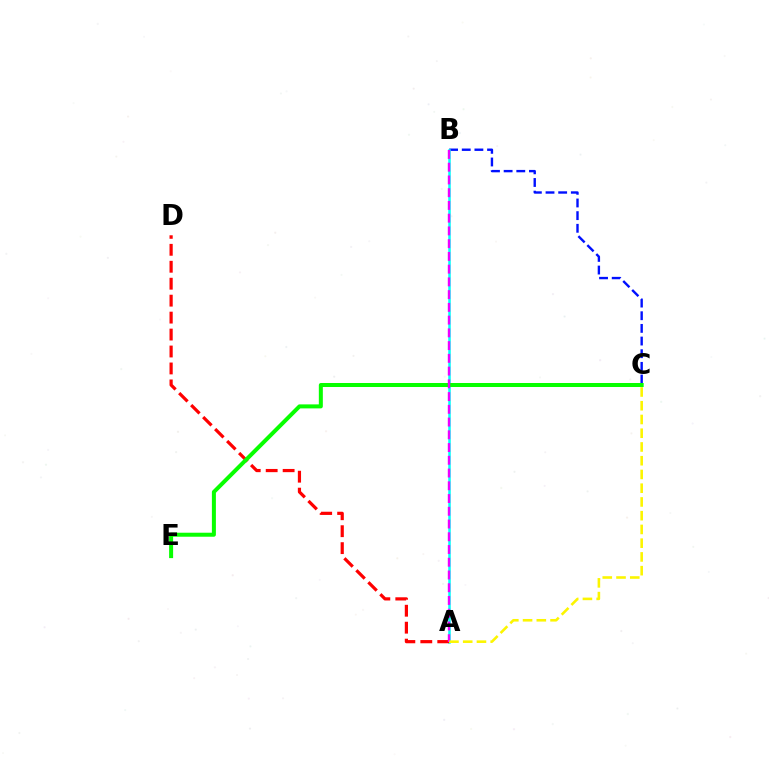{('B', 'C'): [{'color': '#0010ff', 'line_style': 'dashed', 'thickness': 1.72}], ('A', 'B'): [{'color': '#00fff6', 'line_style': 'solid', 'thickness': 1.81}, {'color': '#ee00ff', 'line_style': 'dashed', 'thickness': 1.73}], ('A', 'D'): [{'color': '#ff0000', 'line_style': 'dashed', 'thickness': 2.3}], ('C', 'E'): [{'color': '#08ff00', 'line_style': 'solid', 'thickness': 2.88}], ('A', 'C'): [{'color': '#fcf500', 'line_style': 'dashed', 'thickness': 1.87}]}